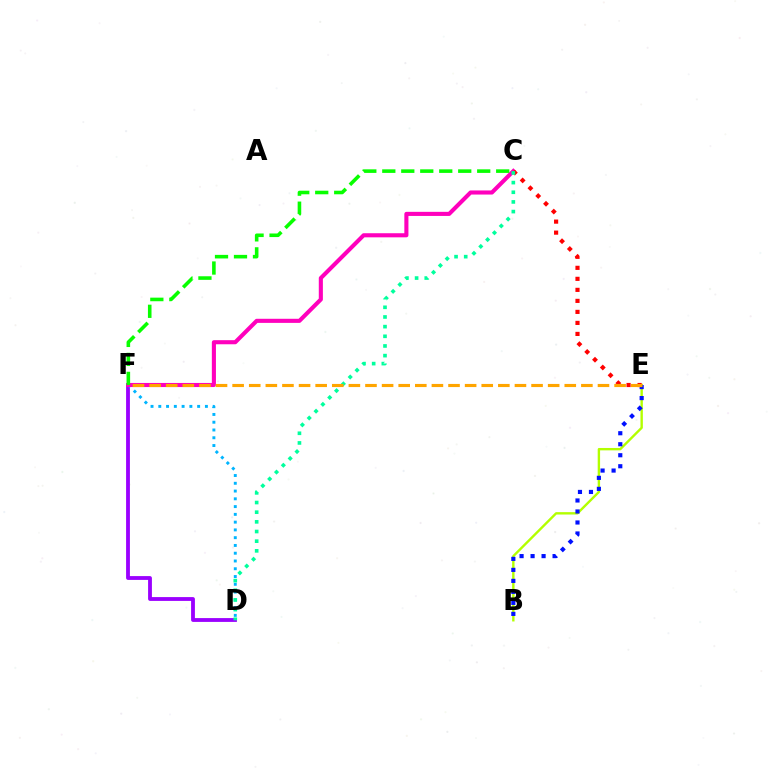{('D', 'F'): [{'color': '#9b00ff', 'line_style': 'solid', 'thickness': 2.75}, {'color': '#00b5ff', 'line_style': 'dotted', 'thickness': 2.11}], ('B', 'E'): [{'color': '#b3ff00', 'line_style': 'solid', 'thickness': 1.72}, {'color': '#0010ff', 'line_style': 'dotted', 'thickness': 2.99}], ('C', 'F'): [{'color': '#ff00bd', 'line_style': 'solid', 'thickness': 2.95}, {'color': '#08ff00', 'line_style': 'dashed', 'thickness': 2.58}], ('C', 'E'): [{'color': '#ff0000', 'line_style': 'dotted', 'thickness': 2.99}], ('C', 'D'): [{'color': '#00ff9d', 'line_style': 'dotted', 'thickness': 2.63}], ('E', 'F'): [{'color': '#ffa500', 'line_style': 'dashed', 'thickness': 2.26}]}